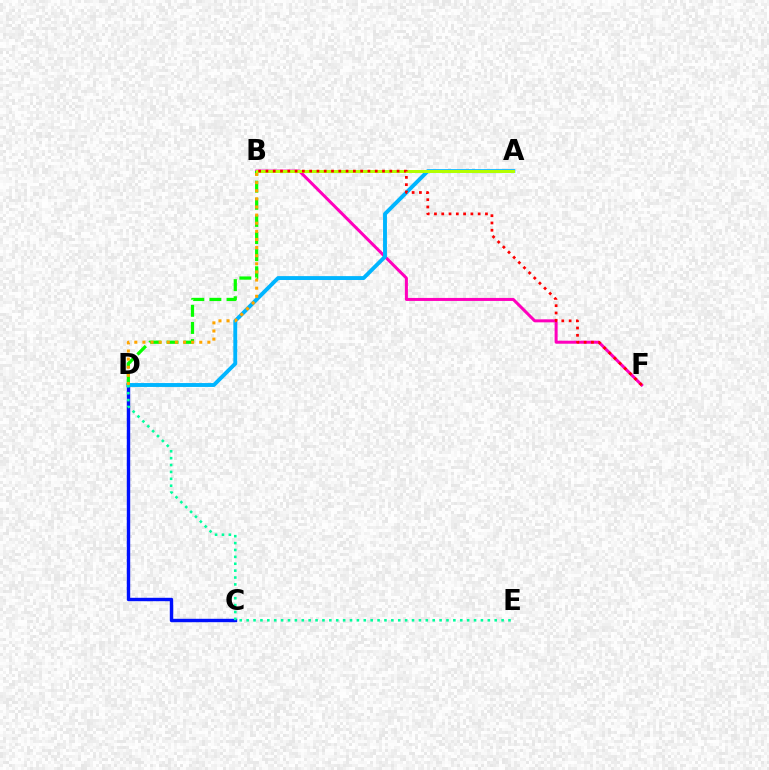{('C', 'D'): [{'color': '#0010ff', 'line_style': 'solid', 'thickness': 2.45}], ('B', 'F'): [{'color': '#ff00bd', 'line_style': 'solid', 'thickness': 2.17}, {'color': '#ff0000', 'line_style': 'dotted', 'thickness': 1.98}], ('A', 'D'): [{'color': '#00b5ff', 'line_style': 'solid', 'thickness': 2.8}], ('A', 'B'): [{'color': '#9b00ff', 'line_style': 'dotted', 'thickness': 2.05}, {'color': '#b3ff00', 'line_style': 'solid', 'thickness': 2.16}], ('B', 'D'): [{'color': '#08ff00', 'line_style': 'dashed', 'thickness': 2.33}, {'color': '#ffa500', 'line_style': 'dotted', 'thickness': 2.21}], ('D', 'E'): [{'color': '#00ff9d', 'line_style': 'dotted', 'thickness': 1.87}]}